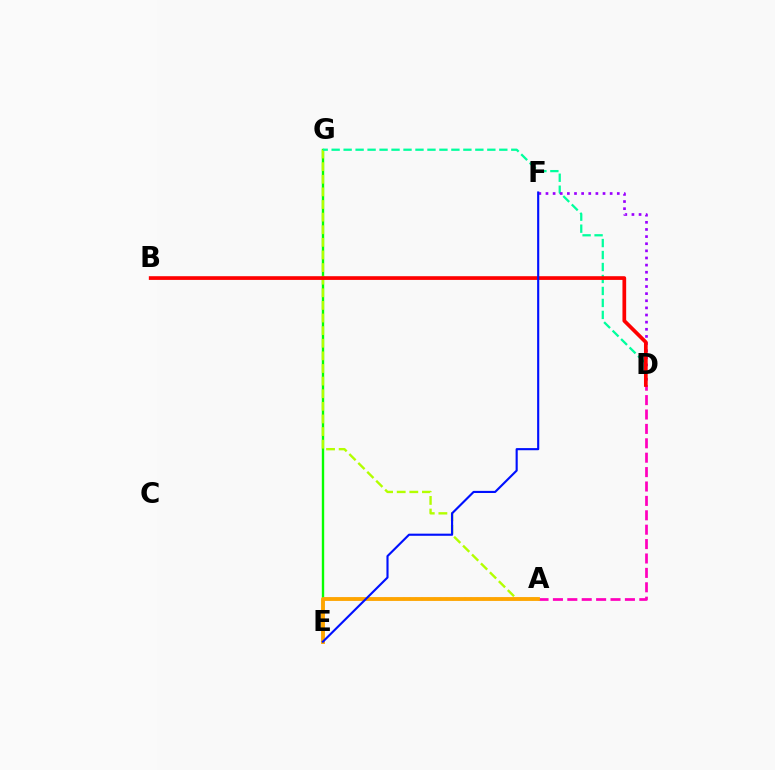{('E', 'G'): [{'color': '#08ff00', 'line_style': 'solid', 'thickness': 1.72}], ('A', 'G'): [{'color': '#b3ff00', 'line_style': 'dashed', 'thickness': 1.71}], ('D', 'G'): [{'color': '#00ff9d', 'line_style': 'dashed', 'thickness': 1.63}], ('A', 'D'): [{'color': '#ff00bd', 'line_style': 'dashed', 'thickness': 1.96}], ('D', 'F'): [{'color': '#9b00ff', 'line_style': 'dotted', 'thickness': 1.94}], ('B', 'D'): [{'color': '#ff0000', 'line_style': 'solid', 'thickness': 2.67}], ('A', 'E'): [{'color': '#00b5ff', 'line_style': 'dotted', 'thickness': 1.67}, {'color': '#ffa500', 'line_style': 'solid', 'thickness': 2.76}], ('E', 'F'): [{'color': '#0010ff', 'line_style': 'solid', 'thickness': 1.53}]}